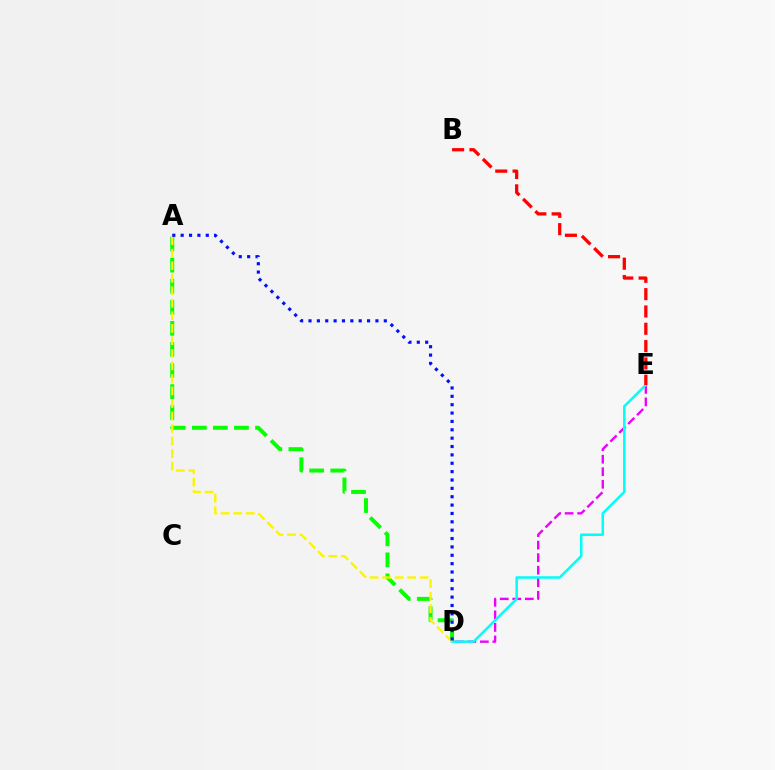{('A', 'D'): [{'color': '#08ff00', 'line_style': 'dashed', 'thickness': 2.86}, {'color': '#fcf500', 'line_style': 'dashed', 'thickness': 1.7}, {'color': '#0010ff', 'line_style': 'dotted', 'thickness': 2.27}], ('D', 'E'): [{'color': '#ee00ff', 'line_style': 'dashed', 'thickness': 1.7}, {'color': '#00fff6', 'line_style': 'solid', 'thickness': 1.81}], ('B', 'E'): [{'color': '#ff0000', 'line_style': 'dashed', 'thickness': 2.35}]}